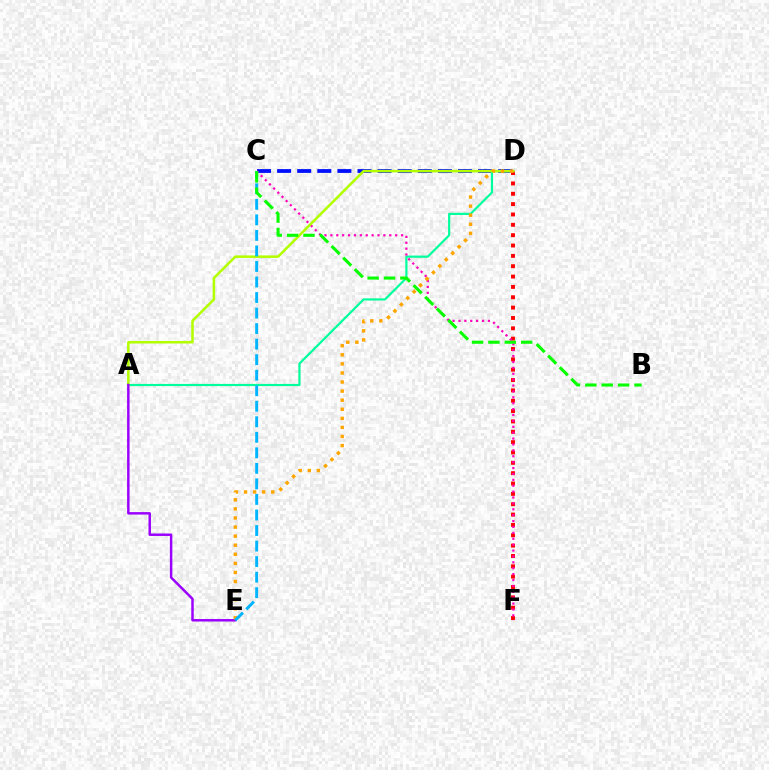{('C', 'D'): [{'color': '#0010ff', 'line_style': 'dashed', 'thickness': 2.73}], ('A', 'D'): [{'color': '#00ff9d', 'line_style': 'solid', 'thickness': 1.58}, {'color': '#b3ff00', 'line_style': 'solid', 'thickness': 1.83}], ('D', 'F'): [{'color': '#ff0000', 'line_style': 'dotted', 'thickness': 2.81}], ('C', 'F'): [{'color': '#ff00bd', 'line_style': 'dotted', 'thickness': 1.6}], ('A', 'E'): [{'color': '#9b00ff', 'line_style': 'solid', 'thickness': 1.78}], ('D', 'E'): [{'color': '#ffa500', 'line_style': 'dotted', 'thickness': 2.47}], ('C', 'E'): [{'color': '#00b5ff', 'line_style': 'dashed', 'thickness': 2.11}], ('B', 'C'): [{'color': '#08ff00', 'line_style': 'dashed', 'thickness': 2.22}]}